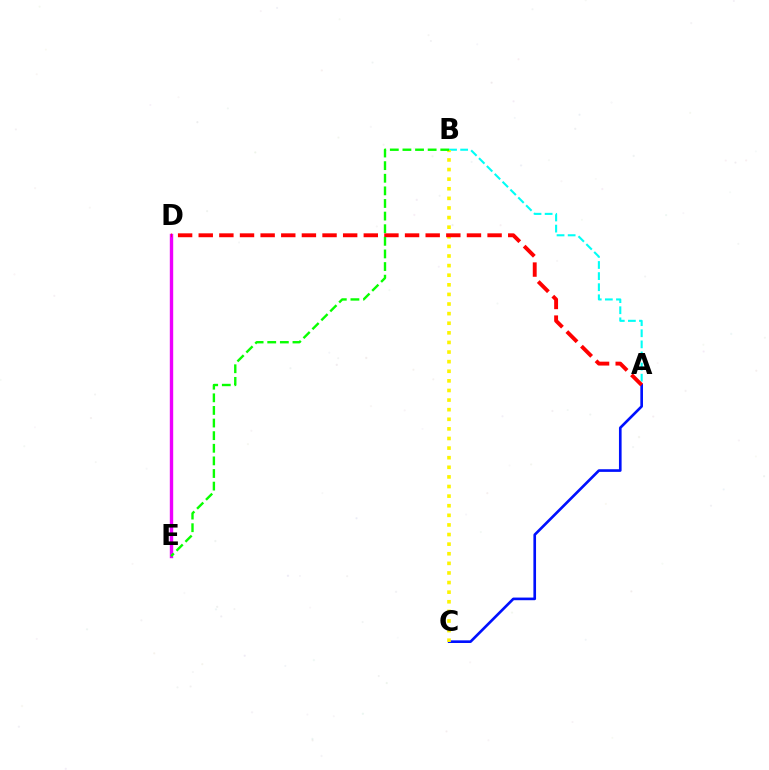{('A', 'B'): [{'color': '#00fff6', 'line_style': 'dashed', 'thickness': 1.51}], ('A', 'C'): [{'color': '#0010ff', 'line_style': 'solid', 'thickness': 1.91}], ('D', 'E'): [{'color': '#ee00ff', 'line_style': 'solid', 'thickness': 2.44}], ('B', 'C'): [{'color': '#fcf500', 'line_style': 'dotted', 'thickness': 2.61}], ('A', 'D'): [{'color': '#ff0000', 'line_style': 'dashed', 'thickness': 2.8}], ('B', 'E'): [{'color': '#08ff00', 'line_style': 'dashed', 'thickness': 1.71}]}